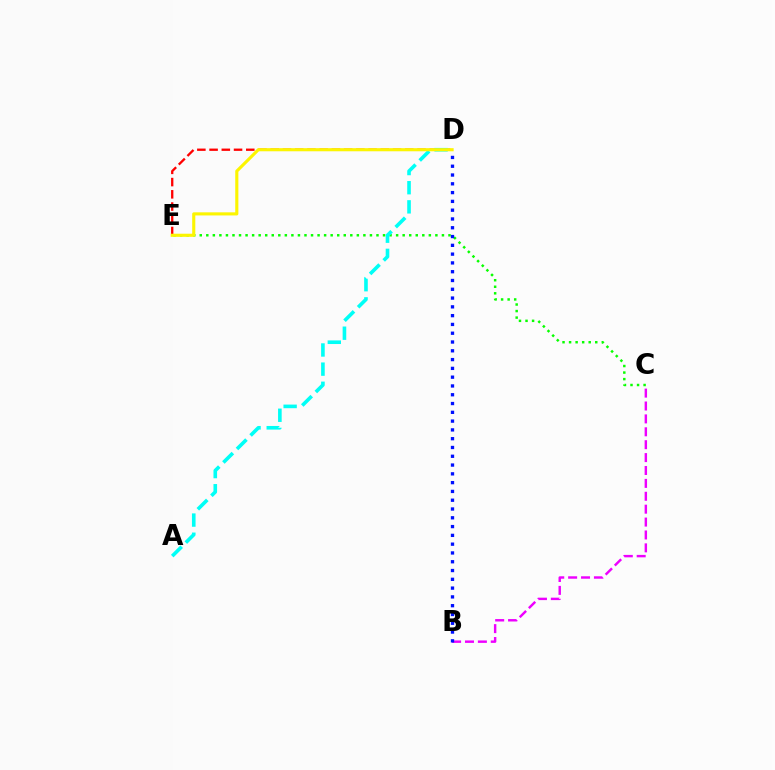{('D', 'E'): [{'color': '#ff0000', 'line_style': 'dashed', 'thickness': 1.66}, {'color': '#fcf500', 'line_style': 'solid', 'thickness': 2.24}], ('C', 'E'): [{'color': '#08ff00', 'line_style': 'dotted', 'thickness': 1.78}], ('B', 'C'): [{'color': '#ee00ff', 'line_style': 'dashed', 'thickness': 1.75}], ('A', 'D'): [{'color': '#00fff6', 'line_style': 'dashed', 'thickness': 2.6}], ('B', 'D'): [{'color': '#0010ff', 'line_style': 'dotted', 'thickness': 2.39}]}